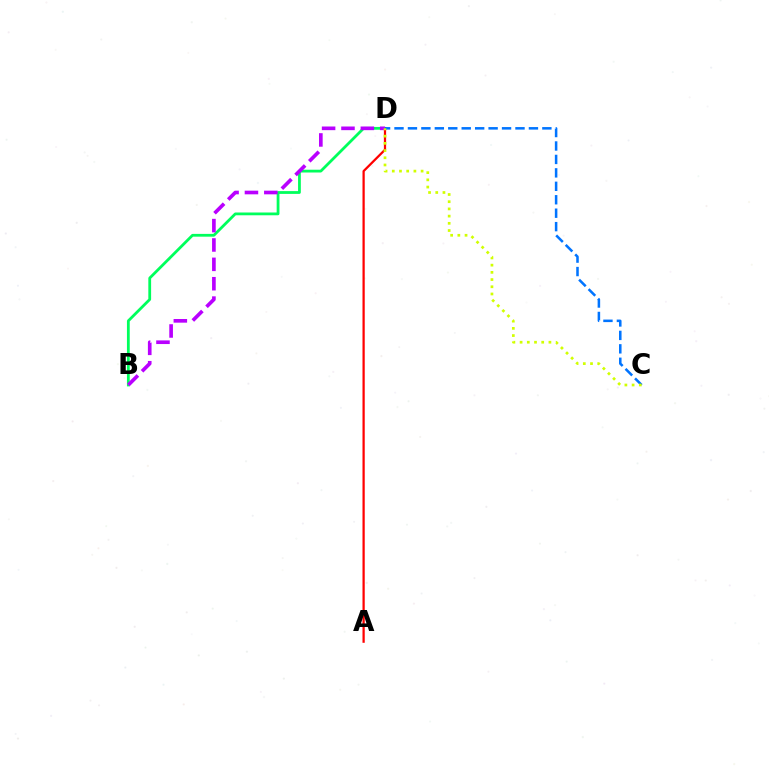{('B', 'D'): [{'color': '#00ff5c', 'line_style': 'solid', 'thickness': 2.01}, {'color': '#b900ff', 'line_style': 'dashed', 'thickness': 2.63}], ('A', 'D'): [{'color': '#ff0000', 'line_style': 'solid', 'thickness': 1.61}], ('C', 'D'): [{'color': '#0074ff', 'line_style': 'dashed', 'thickness': 1.83}, {'color': '#d1ff00', 'line_style': 'dotted', 'thickness': 1.96}]}